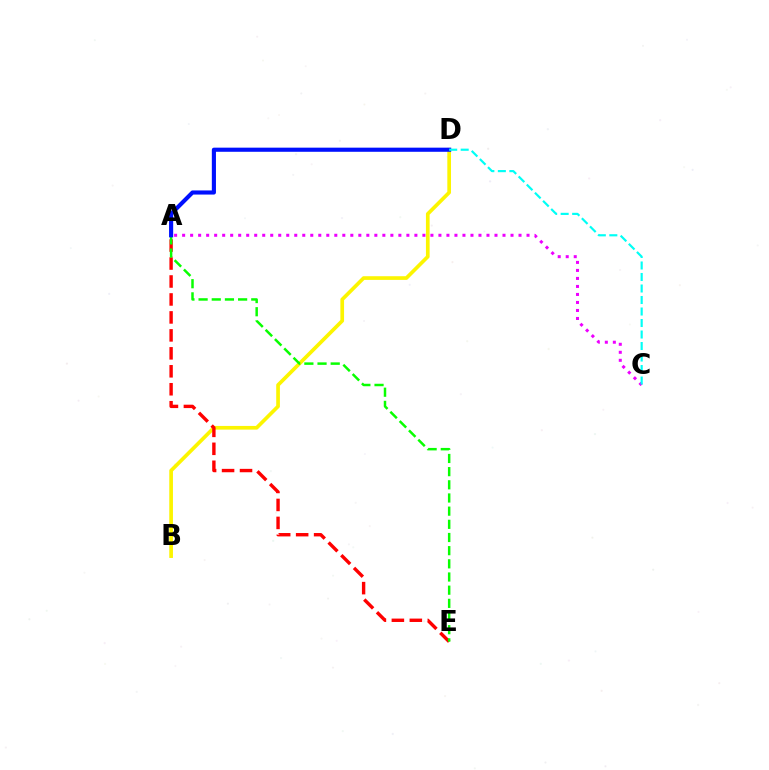{('B', 'D'): [{'color': '#fcf500', 'line_style': 'solid', 'thickness': 2.65}], ('A', 'E'): [{'color': '#ff0000', 'line_style': 'dashed', 'thickness': 2.44}, {'color': '#08ff00', 'line_style': 'dashed', 'thickness': 1.79}], ('A', 'C'): [{'color': '#ee00ff', 'line_style': 'dotted', 'thickness': 2.18}], ('A', 'D'): [{'color': '#0010ff', 'line_style': 'solid', 'thickness': 2.97}], ('C', 'D'): [{'color': '#00fff6', 'line_style': 'dashed', 'thickness': 1.56}]}